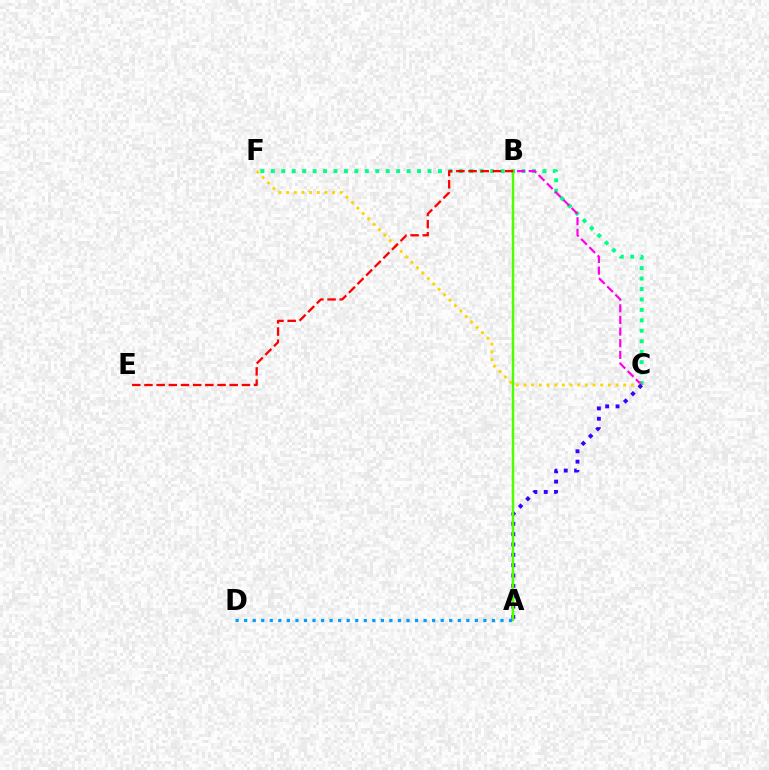{('C', 'F'): [{'color': '#00ff86', 'line_style': 'dotted', 'thickness': 2.84}, {'color': '#ffd500', 'line_style': 'dotted', 'thickness': 2.08}], ('B', 'C'): [{'color': '#ff00ed', 'line_style': 'dashed', 'thickness': 1.58}], ('A', 'C'): [{'color': '#3700ff', 'line_style': 'dotted', 'thickness': 2.81}], ('A', 'B'): [{'color': '#4fff00', 'line_style': 'solid', 'thickness': 1.79}], ('B', 'E'): [{'color': '#ff0000', 'line_style': 'dashed', 'thickness': 1.65}], ('A', 'D'): [{'color': '#009eff', 'line_style': 'dotted', 'thickness': 2.32}]}